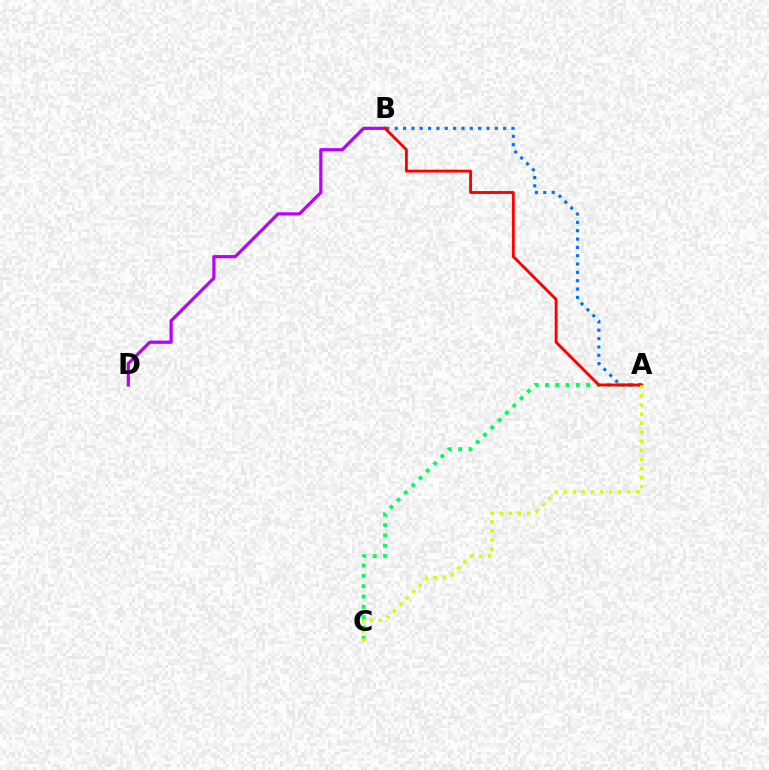{('B', 'D'): [{'color': '#b900ff', 'line_style': 'solid', 'thickness': 2.31}], ('A', 'C'): [{'color': '#00ff5c', 'line_style': 'dotted', 'thickness': 2.8}, {'color': '#d1ff00', 'line_style': 'dotted', 'thickness': 2.47}], ('A', 'B'): [{'color': '#0074ff', 'line_style': 'dotted', 'thickness': 2.27}, {'color': '#ff0000', 'line_style': 'solid', 'thickness': 2.07}]}